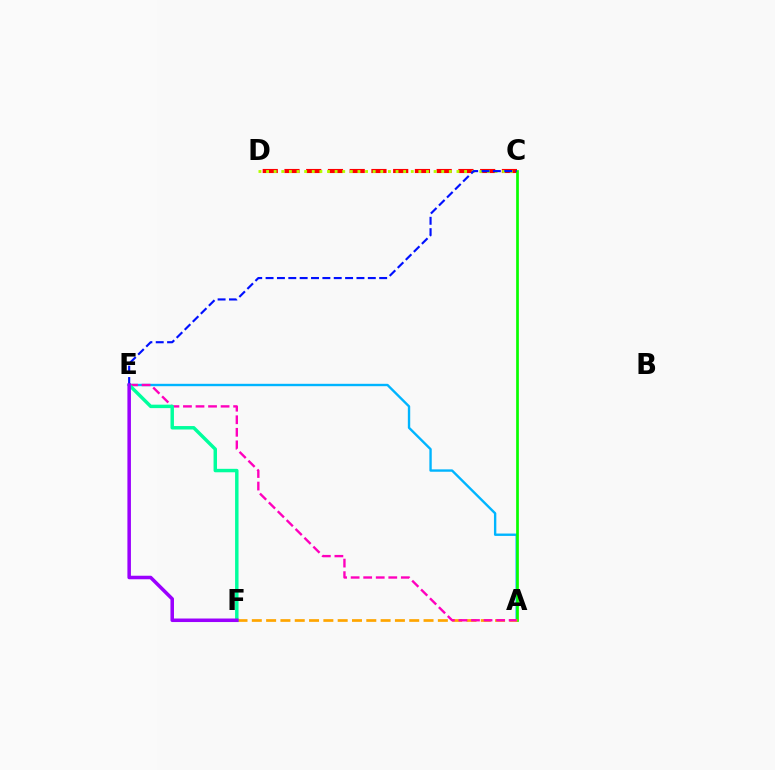{('A', 'E'): [{'color': '#00b5ff', 'line_style': 'solid', 'thickness': 1.72}, {'color': '#ff00bd', 'line_style': 'dashed', 'thickness': 1.7}], ('C', 'D'): [{'color': '#ff0000', 'line_style': 'dashed', 'thickness': 2.95}, {'color': '#b3ff00', 'line_style': 'dotted', 'thickness': 2.07}], ('A', 'C'): [{'color': '#08ff00', 'line_style': 'solid', 'thickness': 1.96}], ('A', 'F'): [{'color': '#ffa500', 'line_style': 'dashed', 'thickness': 1.94}], ('E', 'F'): [{'color': '#00ff9d', 'line_style': 'solid', 'thickness': 2.48}, {'color': '#9b00ff', 'line_style': 'solid', 'thickness': 2.54}], ('C', 'E'): [{'color': '#0010ff', 'line_style': 'dashed', 'thickness': 1.54}]}